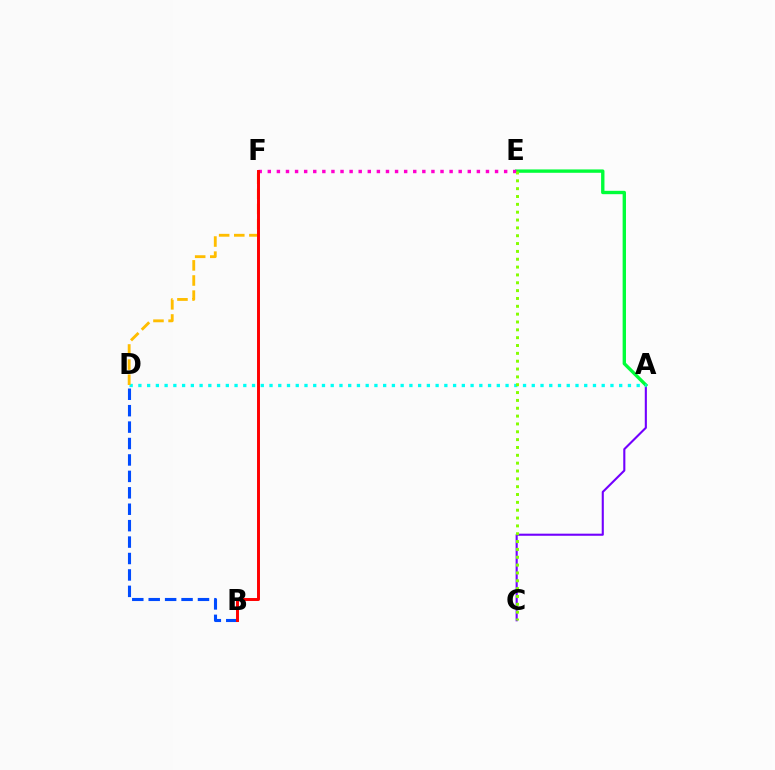{('A', 'C'): [{'color': '#7200ff', 'line_style': 'solid', 'thickness': 1.51}], ('B', 'D'): [{'color': '#004bff', 'line_style': 'dashed', 'thickness': 2.23}], ('A', 'E'): [{'color': '#00ff39', 'line_style': 'solid', 'thickness': 2.42}], ('E', 'F'): [{'color': '#ff00cf', 'line_style': 'dotted', 'thickness': 2.47}], ('A', 'D'): [{'color': '#00fff6', 'line_style': 'dotted', 'thickness': 2.38}], ('D', 'F'): [{'color': '#ffbd00', 'line_style': 'dashed', 'thickness': 2.05}], ('C', 'E'): [{'color': '#84ff00', 'line_style': 'dotted', 'thickness': 2.13}], ('B', 'F'): [{'color': '#ff0000', 'line_style': 'solid', 'thickness': 2.12}]}